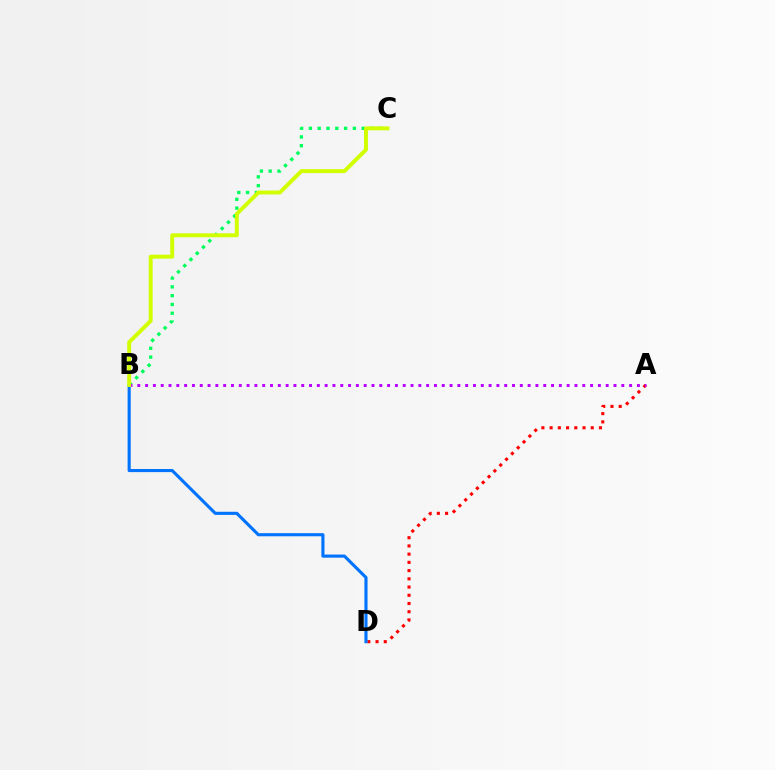{('A', 'D'): [{'color': '#ff0000', 'line_style': 'dotted', 'thickness': 2.23}], ('B', 'C'): [{'color': '#00ff5c', 'line_style': 'dotted', 'thickness': 2.39}, {'color': '#d1ff00', 'line_style': 'solid', 'thickness': 2.83}], ('B', 'D'): [{'color': '#0074ff', 'line_style': 'solid', 'thickness': 2.24}], ('A', 'B'): [{'color': '#b900ff', 'line_style': 'dotted', 'thickness': 2.12}]}